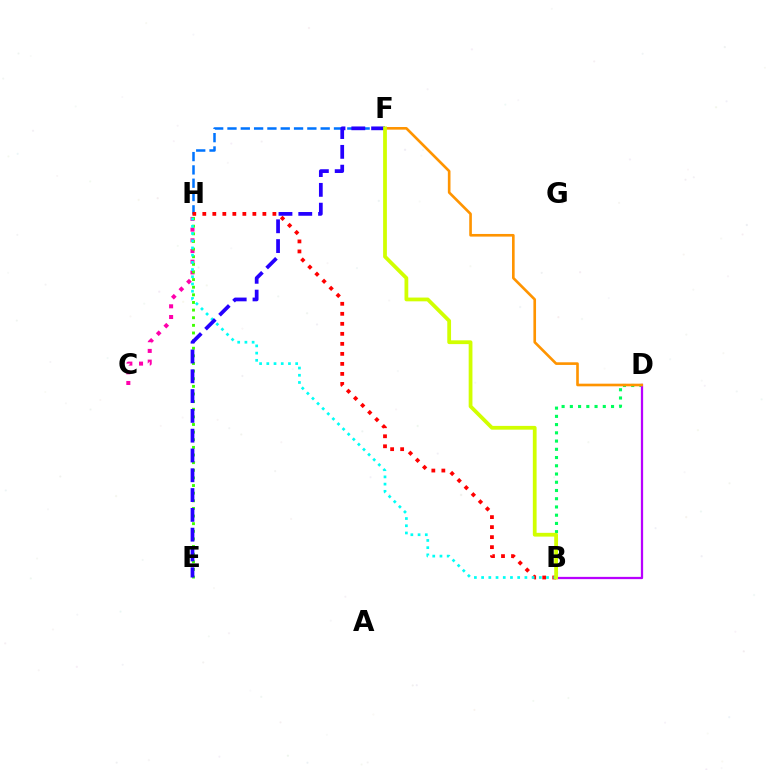{('C', 'H'): [{'color': '#ff00ac', 'line_style': 'dotted', 'thickness': 2.91}], ('F', 'H'): [{'color': '#0074ff', 'line_style': 'dashed', 'thickness': 1.81}], ('B', 'D'): [{'color': '#00ff5c', 'line_style': 'dotted', 'thickness': 2.24}, {'color': '#b900ff', 'line_style': 'solid', 'thickness': 1.63}], ('B', 'H'): [{'color': '#ff0000', 'line_style': 'dotted', 'thickness': 2.72}, {'color': '#00fff6', 'line_style': 'dotted', 'thickness': 1.96}], ('E', 'H'): [{'color': '#3dff00', 'line_style': 'dotted', 'thickness': 2.07}], ('D', 'F'): [{'color': '#ff9400', 'line_style': 'solid', 'thickness': 1.9}], ('E', 'F'): [{'color': '#2500ff', 'line_style': 'dashed', 'thickness': 2.69}], ('B', 'F'): [{'color': '#d1ff00', 'line_style': 'solid', 'thickness': 2.71}]}